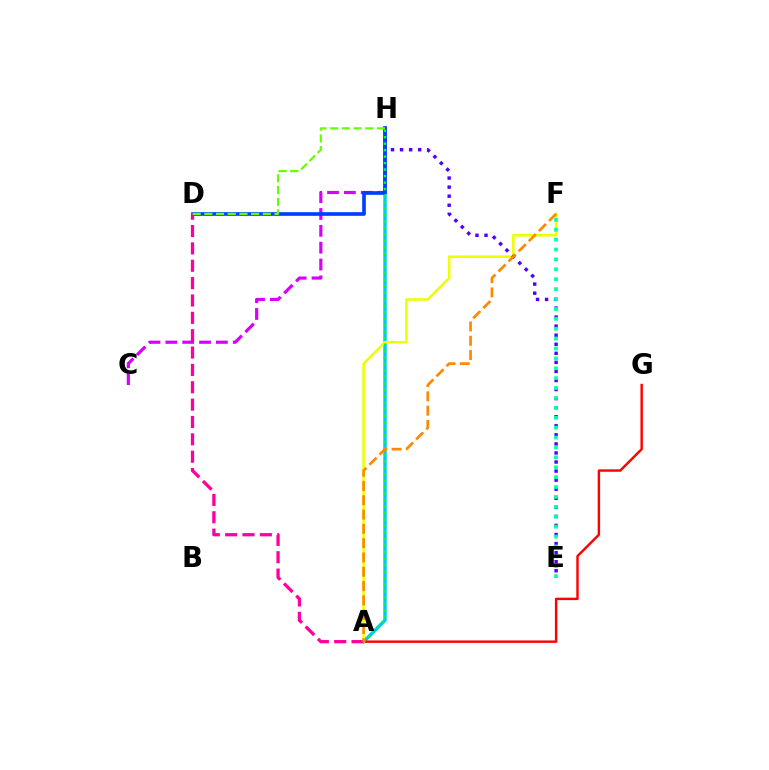{('A', 'H'): [{'color': '#00c7ff', 'line_style': 'solid', 'thickness': 2.45}, {'color': '#00ff27', 'line_style': 'dotted', 'thickness': 1.76}], ('C', 'H'): [{'color': '#d600ff', 'line_style': 'dashed', 'thickness': 2.29}], ('A', 'G'): [{'color': '#ff0000', 'line_style': 'solid', 'thickness': 1.75}], ('A', 'F'): [{'color': '#eeff00', 'line_style': 'solid', 'thickness': 1.85}, {'color': '#ff8800', 'line_style': 'dashed', 'thickness': 1.94}], ('E', 'H'): [{'color': '#4f00ff', 'line_style': 'dotted', 'thickness': 2.46}], ('D', 'H'): [{'color': '#003fff', 'line_style': 'solid', 'thickness': 2.64}, {'color': '#66ff00', 'line_style': 'dashed', 'thickness': 1.59}], ('E', 'F'): [{'color': '#00ffaf', 'line_style': 'dotted', 'thickness': 2.69}], ('A', 'D'): [{'color': '#ff00a0', 'line_style': 'dashed', 'thickness': 2.36}]}